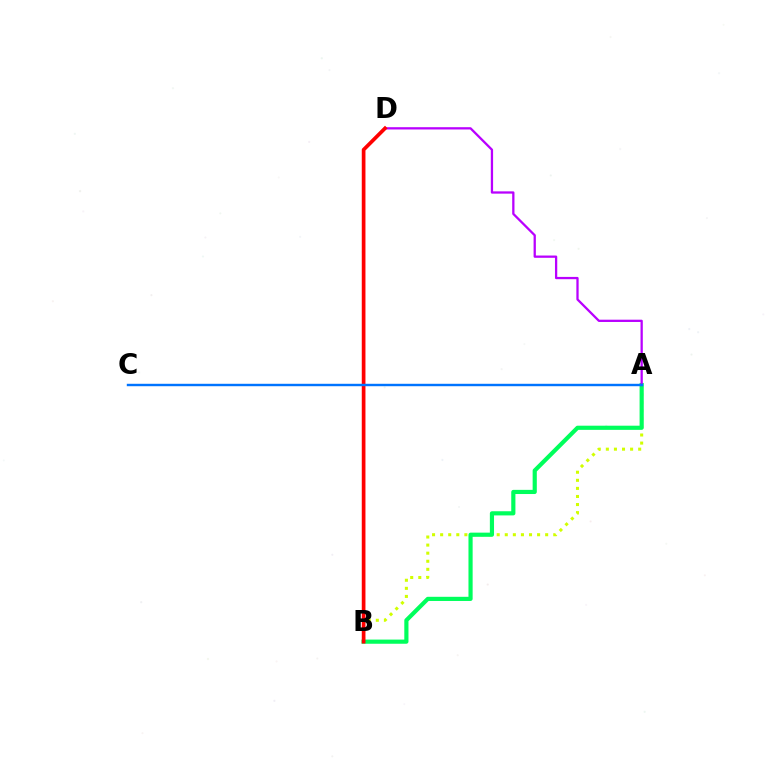{('A', 'B'): [{'color': '#d1ff00', 'line_style': 'dotted', 'thickness': 2.2}, {'color': '#00ff5c', 'line_style': 'solid', 'thickness': 3.0}], ('A', 'D'): [{'color': '#b900ff', 'line_style': 'solid', 'thickness': 1.64}], ('B', 'D'): [{'color': '#ff0000', 'line_style': 'solid', 'thickness': 2.66}], ('A', 'C'): [{'color': '#0074ff', 'line_style': 'solid', 'thickness': 1.74}]}